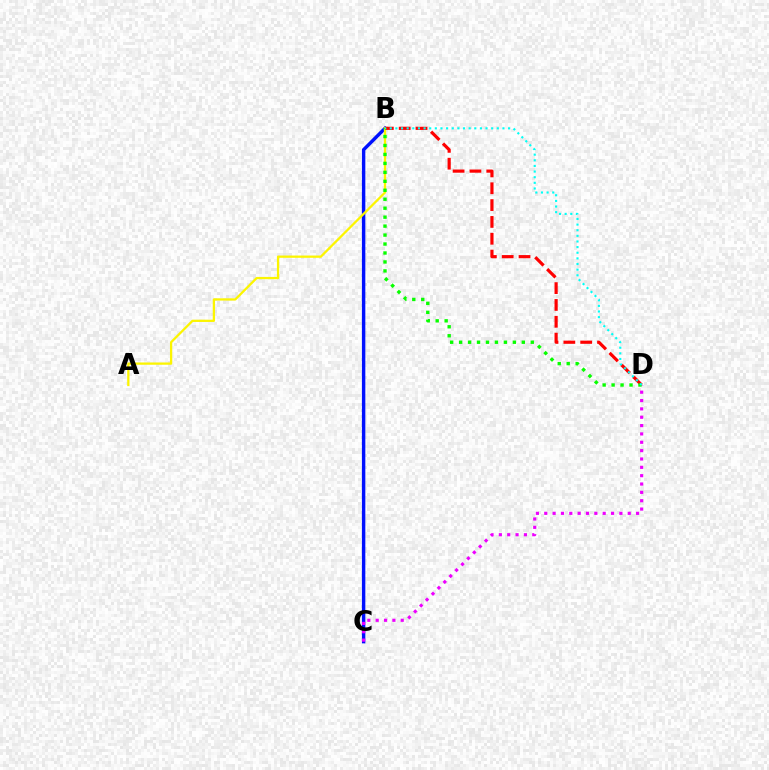{('B', 'C'): [{'color': '#0010ff', 'line_style': 'solid', 'thickness': 2.47}], ('C', 'D'): [{'color': '#ee00ff', 'line_style': 'dotted', 'thickness': 2.27}], ('A', 'B'): [{'color': '#fcf500', 'line_style': 'solid', 'thickness': 1.64}], ('B', 'D'): [{'color': '#ff0000', 'line_style': 'dashed', 'thickness': 2.29}, {'color': '#08ff00', 'line_style': 'dotted', 'thickness': 2.43}, {'color': '#00fff6', 'line_style': 'dotted', 'thickness': 1.53}]}